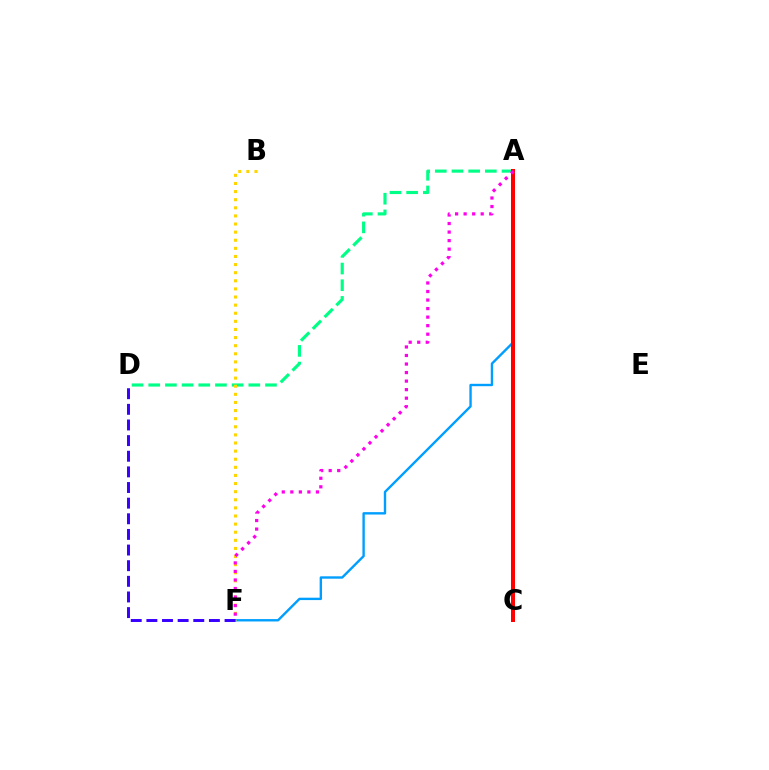{('A', 'C'): [{'color': '#4fff00', 'line_style': 'dotted', 'thickness': 2.87}, {'color': '#ff0000', 'line_style': 'solid', 'thickness': 2.89}], ('A', 'D'): [{'color': '#00ff86', 'line_style': 'dashed', 'thickness': 2.27}], ('A', 'F'): [{'color': '#009eff', 'line_style': 'solid', 'thickness': 1.72}, {'color': '#ff00ed', 'line_style': 'dotted', 'thickness': 2.32}], ('B', 'F'): [{'color': '#ffd500', 'line_style': 'dotted', 'thickness': 2.2}], ('D', 'F'): [{'color': '#3700ff', 'line_style': 'dashed', 'thickness': 2.12}]}